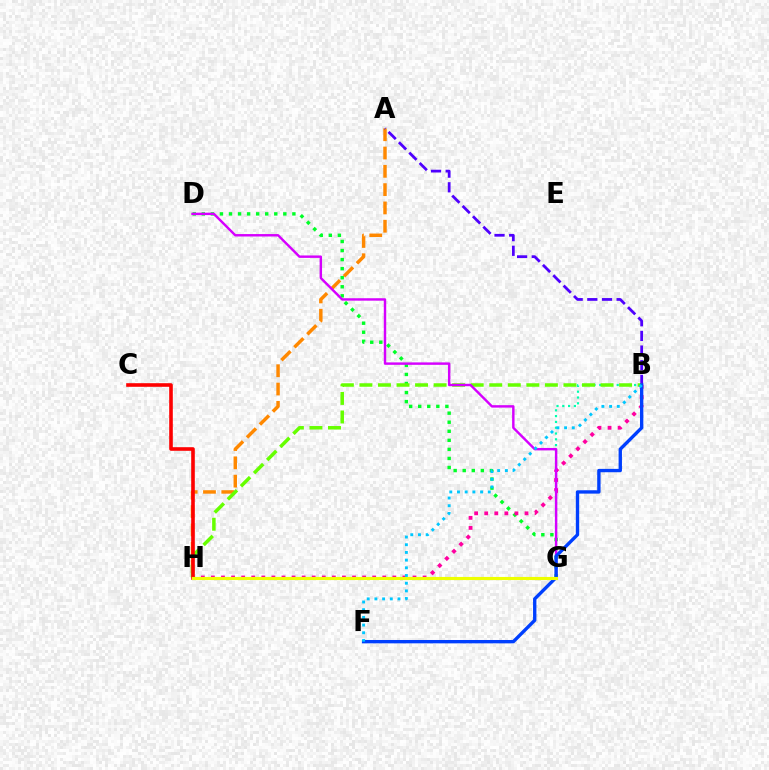{('D', 'G'): [{'color': '#00ff27', 'line_style': 'dotted', 'thickness': 2.46}, {'color': '#d600ff', 'line_style': 'solid', 'thickness': 1.75}], ('B', 'G'): [{'color': '#00ffaf', 'line_style': 'dotted', 'thickness': 1.58}], ('B', 'H'): [{'color': '#ff00a0', 'line_style': 'dotted', 'thickness': 2.74}, {'color': '#66ff00', 'line_style': 'dashed', 'thickness': 2.52}], ('A', 'H'): [{'color': '#ff8800', 'line_style': 'dashed', 'thickness': 2.49}], ('A', 'B'): [{'color': '#4f00ff', 'line_style': 'dashed', 'thickness': 1.99}], ('C', 'H'): [{'color': '#ff0000', 'line_style': 'solid', 'thickness': 2.6}], ('B', 'F'): [{'color': '#003fff', 'line_style': 'solid', 'thickness': 2.42}, {'color': '#00c7ff', 'line_style': 'dotted', 'thickness': 2.09}], ('G', 'H'): [{'color': '#eeff00', 'line_style': 'solid', 'thickness': 2.25}]}